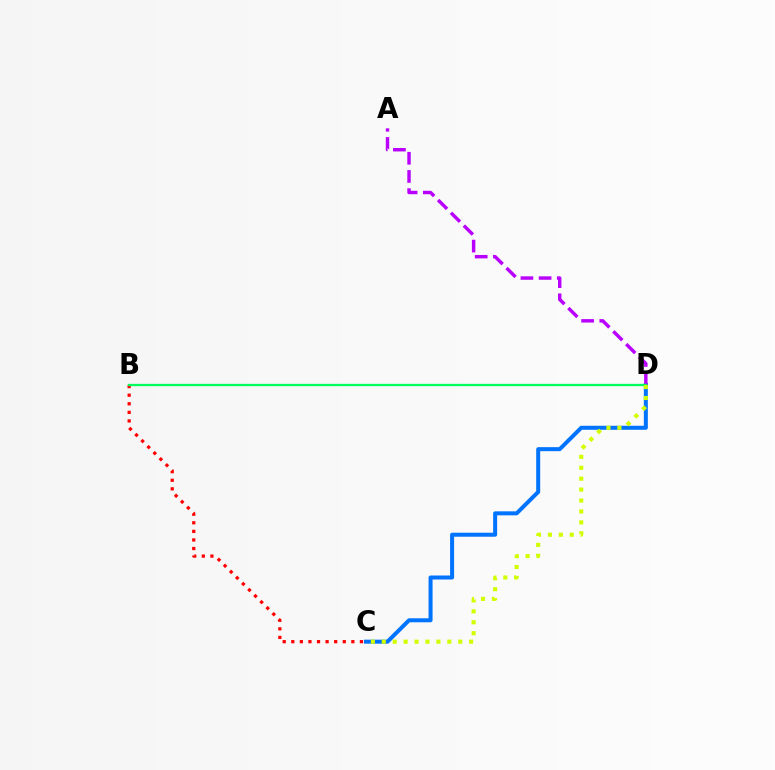{('C', 'D'): [{'color': '#0074ff', 'line_style': 'solid', 'thickness': 2.88}, {'color': '#d1ff00', 'line_style': 'dotted', 'thickness': 2.97}], ('B', 'C'): [{'color': '#ff0000', 'line_style': 'dotted', 'thickness': 2.33}], ('A', 'D'): [{'color': '#b900ff', 'line_style': 'dashed', 'thickness': 2.47}], ('B', 'D'): [{'color': '#00ff5c', 'line_style': 'solid', 'thickness': 1.66}]}